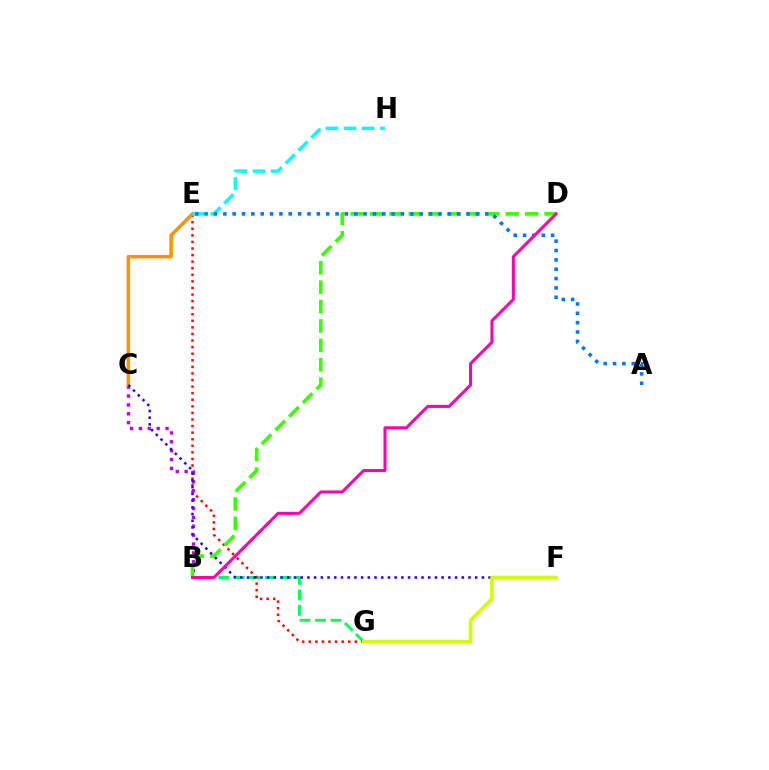{('B', 'G'): [{'color': '#00ff5c', 'line_style': 'dashed', 'thickness': 2.11}], ('E', 'G'): [{'color': '#ff0000', 'line_style': 'dotted', 'thickness': 1.79}], ('B', 'C'): [{'color': '#b900ff', 'line_style': 'dotted', 'thickness': 2.41}], ('B', 'D'): [{'color': '#3dff00', 'line_style': 'dashed', 'thickness': 2.64}, {'color': '#ff00ac', 'line_style': 'solid', 'thickness': 2.18}], ('C', 'E'): [{'color': '#ff9400', 'line_style': 'solid', 'thickness': 2.53}], ('E', 'H'): [{'color': '#00fff6', 'line_style': 'dashed', 'thickness': 2.46}], ('A', 'E'): [{'color': '#0074ff', 'line_style': 'dotted', 'thickness': 2.54}], ('C', 'F'): [{'color': '#2500ff', 'line_style': 'dotted', 'thickness': 1.82}], ('F', 'G'): [{'color': '#d1ff00', 'line_style': 'solid', 'thickness': 2.64}]}